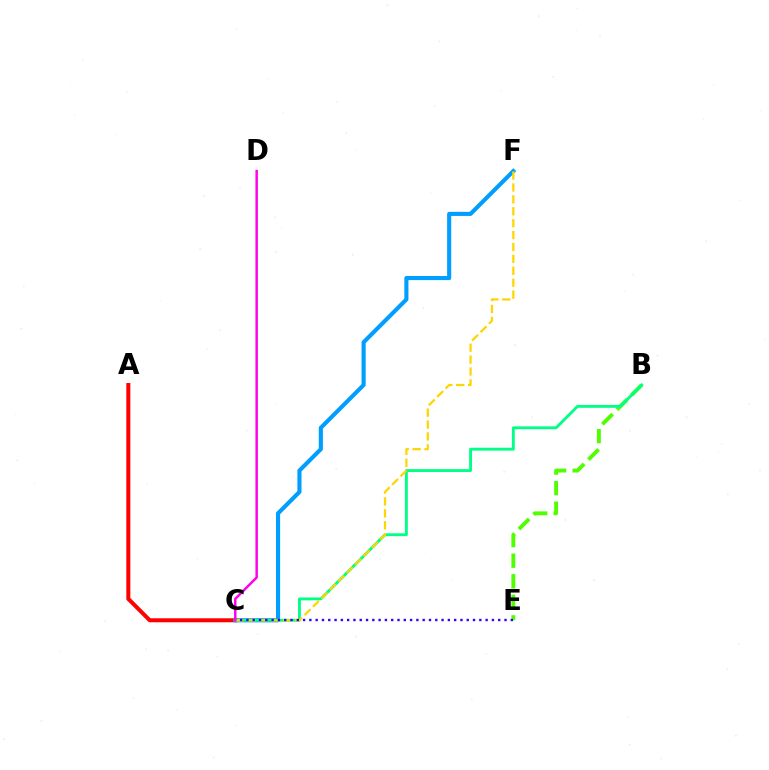{('A', 'C'): [{'color': '#ff0000', 'line_style': 'solid', 'thickness': 2.89}], ('B', 'E'): [{'color': '#4fff00', 'line_style': 'dashed', 'thickness': 2.79}], ('C', 'F'): [{'color': '#009eff', 'line_style': 'solid', 'thickness': 2.96}, {'color': '#ffd500', 'line_style': 'dashed', 'thickness': 1.62}], ('B', 'C'): [{'color': '#00ff86', 'line_style': 'solid', 'thickness': 2.07}], ('C', 'E'): [{'color': '#3700ff', 'line_style': 'dotted', 'thickness': 1.71}], ('C', 'D'): [{'color': '#ff00ed', 'line_style': 'solid', 'thickness': 1.77}]}